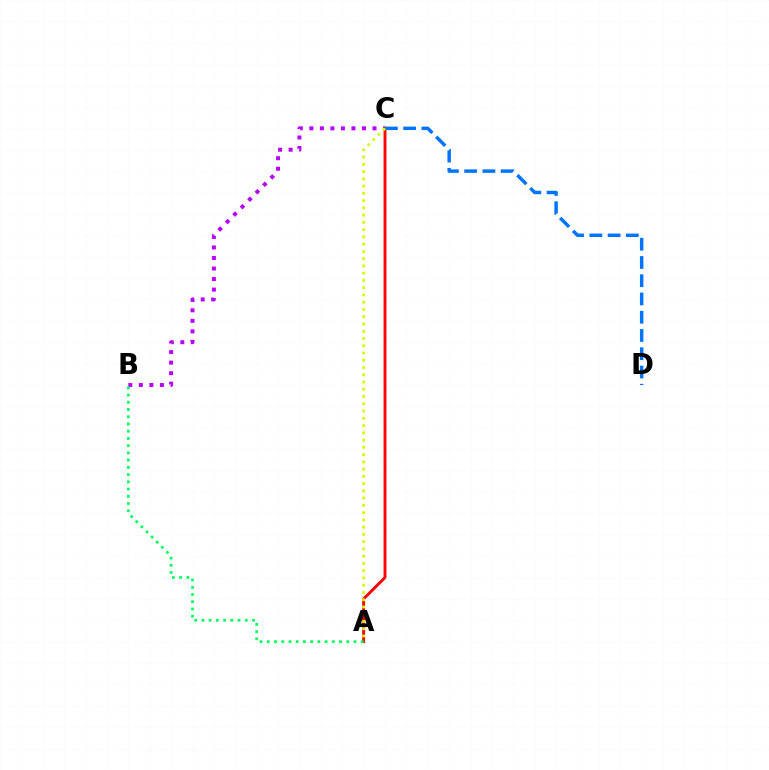{('B', 'C'): [{'color': '#b900ff', 'line_style': 'dotted', 'thickness': 2.86}], ('A', 'C'): [{'color': '#ff0000', 'line_style': 'solid', 'thickness': 2.08}, {'color': '#d1ff00', 'line_style': 'dotted', 'thickness': 1.97}], ('C', 'D'): [{'color': '#0074ff', 'line_style': 'dashed', 'thickness': 2.48}], ('A', 'B'): [{'color': '#00ff5c', 'line_style': 'dotted', 'thickness': 1.96}]}